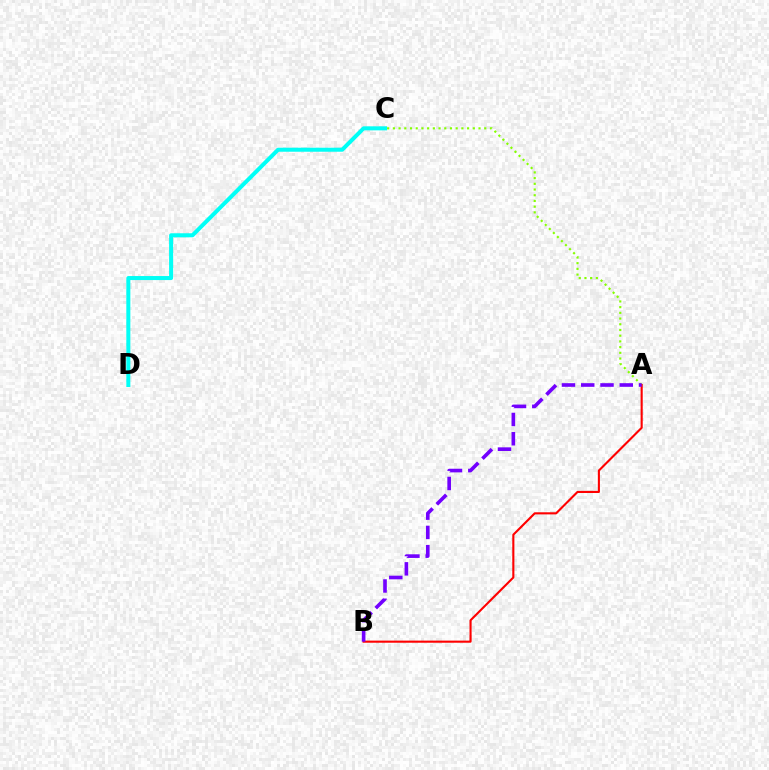{('A', 'C'): [{'color': '#84ff00', 'line_style': 'dotted', 'thickness': 1.55}], ('A', 'B'): [{'color': '#ff0000', 'line_style': 'solid', 'thickness': 1.52}, {'color': '#7200ff', 'line_style': 'dashed', 'thickness': 2.62}], ('C', 'D'): [{'color': '#00fff6', 'line_style': 'solid', 'thickness': 2.9}]}